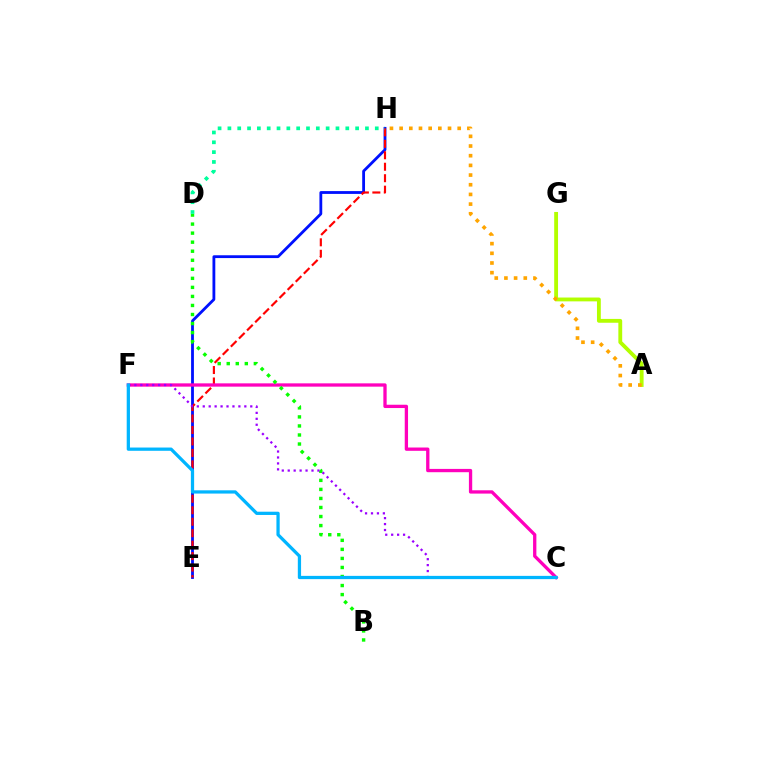{('E', 'H'): [{'color': '#0010ff', 'line_style': 'solid', 'thickness': 2.03}, {'color': '#ff0000', 'line_style': 'dashed', 'thickness': 1.56}], ('A', 'G'): [{'color': '#b3ff00', 'line_style': 'solid', 'thickness': 2.76}], ('C', 'F'): [{'color': '#ff00bd', 'line_style': 'solid', 'thickness': 2.38}, {'color': '#9b00ff', 'line_style': 'dotted', 'thickness': 1.61}, {'color': '#00b5ff', 'line_style': 'solid', 'thickness': 2.34}], ('B', 'D'): [{'color': '#08ff00', 'line_style': 'dotted', 'thickness': 2.46}], ('A', 'H'): [{'color': '#ffa500', 'line_style': 'dotted', 'thickness': 2.63}], ('D', 'H'): [{'color': '#00ff9d', 'line_style': 'dotted', 'thickness': 2.67}]}